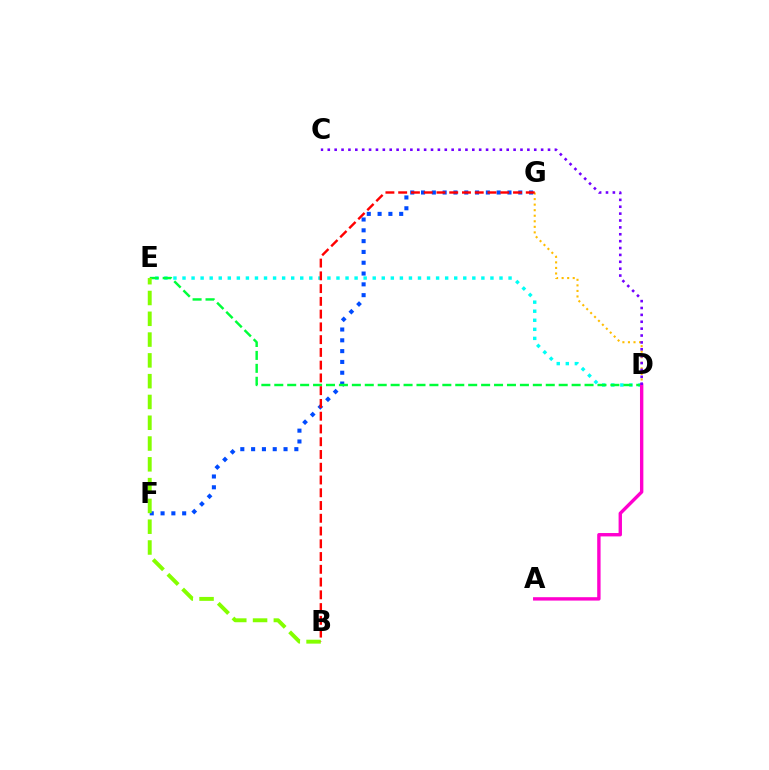{('F', 'G'): [{'color': '#004bff', 'line_style': 'dotted', 'thickness': 2.94}], ('D', 'E'): [{'color': '#00fff6', 'line_style': 'dotted', 'thickness': 2.46}, {'color': '#00ff39', 'line_style': 'dashed', 'thickness': 1.76}], ('B', 'E'): [{'color': '#84ff00', 'line_style': 'dashed', 'thickness': 2.82}], ('D', 'G'): [{'color': '#ffbd00', 'line_style': 'dotted', 'thickness': 1.51}], ('A', 'D'): [{'color': '#ff00cf', 'line_style': 'solid', 'thickness': 2.43}], ('C', 'D'): [{'color': '#7200ff', 'line_style': 'dotted', 'thickness': 1.87}], ('B', 'G'): [{'color': '#ff0000', 'line_style': 'dashed', 'thickness': 1.73}]}